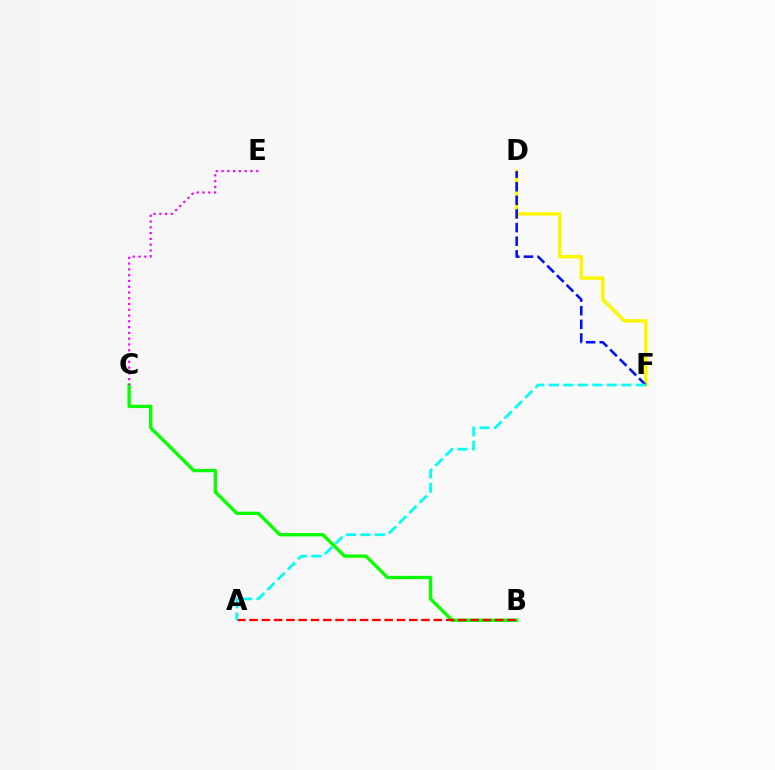{('B', 'C'): [{'color': '#08ff00', 'line_style': 'solid', 'thickness': 2.41}], ('D', 'F'): [{'color': '#fcf500', 'line_style': 'solid', 'thickness': 2.49}, {'color': '#0010ff', 'line_style': 'dashed', 'thickness': 1.85}], ('C', 'E'): [{'color': '#ee00ff', 'line_style': 'dotted', 'thickness': 1.57}], ('A', 'B'): [{'color': '#ff0000', 'line_style': 'dashed', 'thickness': 1.67}], ('A', 'F'): [{'color': '#00fff6', 'line_style': 'dashed', 'thickness': 1.97}]}